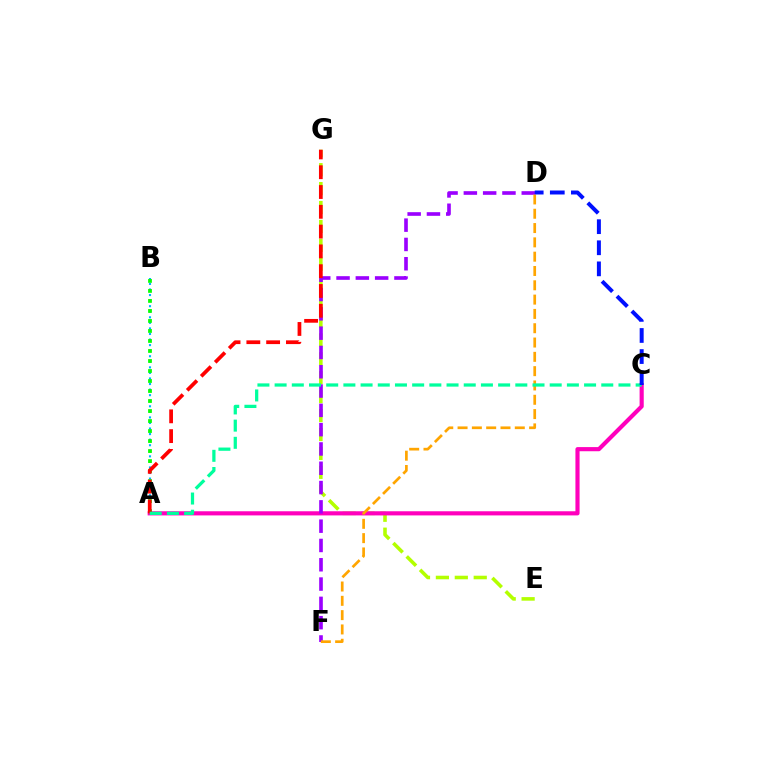{('E', 'G'): [{'color': '#b3ff00', 'line_style': 'dashed', 'thickness': 2.57}], ('A', 'B'): [{'color': '#00b5ff', 'line_style': 'dotted', 'thickness': 1.51}, {'color': '#08ff00', 'line_style': 'dotted', 'thickness': 2.72}], ('A', 'C'): [{'color': '#ff00bd', 'line_style': 'solid', 'thickness': 2.98}, {'color': '#00ff9d', 'line_style': 'dashed', 'thickness': 2.34}], ('D', 'F'): [{'color': '#9b00ff', 'line_style': 'dashed', 'thickness': 2.62}, {'color': '#ffa500', 'line_style': 'dashed', 'thickness': 1.94}], ('A', 'G'): [{'color': '#ff0000', 'line_style': 'dashed', 'thickness': 2.69}], ('C', 'D'): [{'color': '#0010ff', 'line_style': 'dashed', 'thickness': 2.86}]}